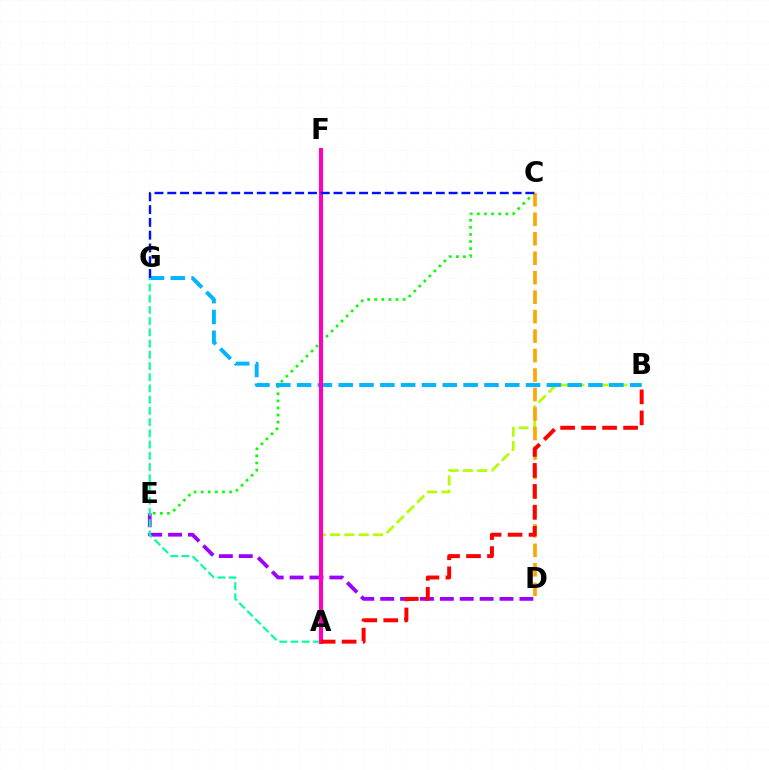{('C', 'E'): [{'color': '#08ff00', 'line_style': 'dotted', 'thickness': 1.93}], ('A', 'B'): [{'color': '#b3ff00', 'line_style': 'dashed', 'thickness': 1.95}, {'color': '#ff0000', 'line_style': 'dashed', 'thickness': 2.85}], ('B', 'G'): [{'color': '#00b5ff', 'line_style': 'dashed', 'thickness': 2.83}], ('D', 'E'): [{'color': '#9b00ff', 'line_style': 'dashed', 'thickness': 2.7}], ('A', 'G'): [{'color': '#00ff9d', 'line_style': 'dashed', 'thickness': 1.52}], ('C', 'D'): [{'color': '#ffa500', 'line_style': 'dashed', 'thickness': 2.65}], ('A', 'F'): [{'color': '#ff00bd', 'line_style': 'solid', 'thickness': 2.95}], ('C', 'G'): [{'color': '#0010ff', 'line_style': 'dashed', 'thickness': 1.74}]}